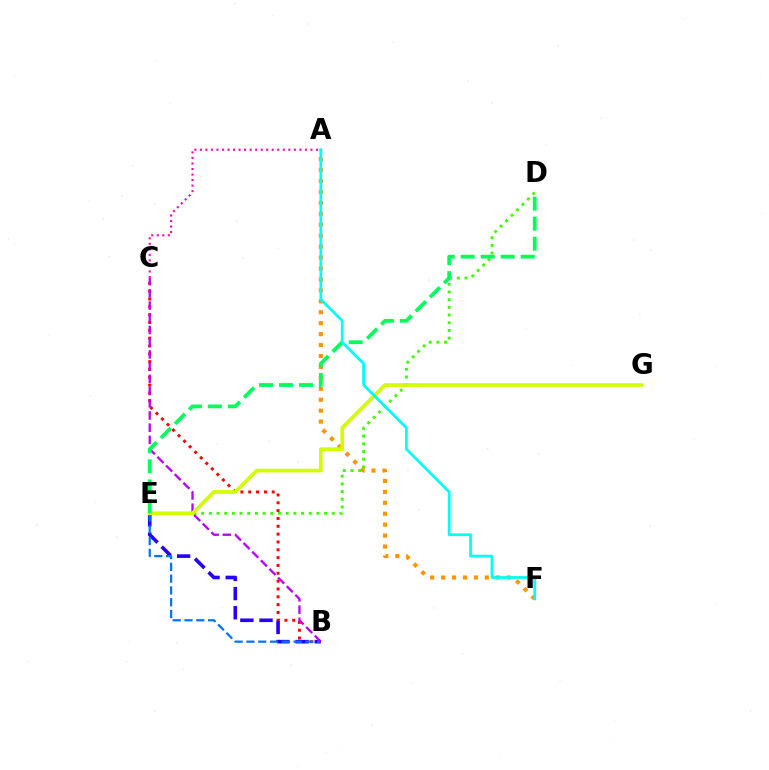{('B', 'C'): [{'color': '#ff0000', 'line_style': 'dotted', 'thickness': 2.13}, {'color': '#b900ff', 'line_style': 'dashed', 'thickness': 1.66}], ('A', 'C'): [{'color': '#ff00ac', 'line_style': 'dotted', 'thickness': 1.5}], ('B', 'E'): [{'color': '#2500ff', 'line_style': 'dashed', 'thickness': 2.6}, {'color': '#0074ff', 'line_style': 'dashed', 'thickness': 1.6}], ('A', 'F'): [{'color': '#ff9400', 'line_style': 'dotted', 'thickness': 2.97}, {'color': '#00fff6', 'line_style': 'solid', 'thickness': 1.98}], ('D', 'E'): [{'color': '#3dff00', 'line_style': 'dotted', 'thickness': 2.09}, {'color': '#00ff5c', 'line_style': 'dashed', 'thickness': 2.72}], ('E', 'G'): [{'color': '#d1ff00', 'line_style': 'solid', 'thickness': 2.66}]}